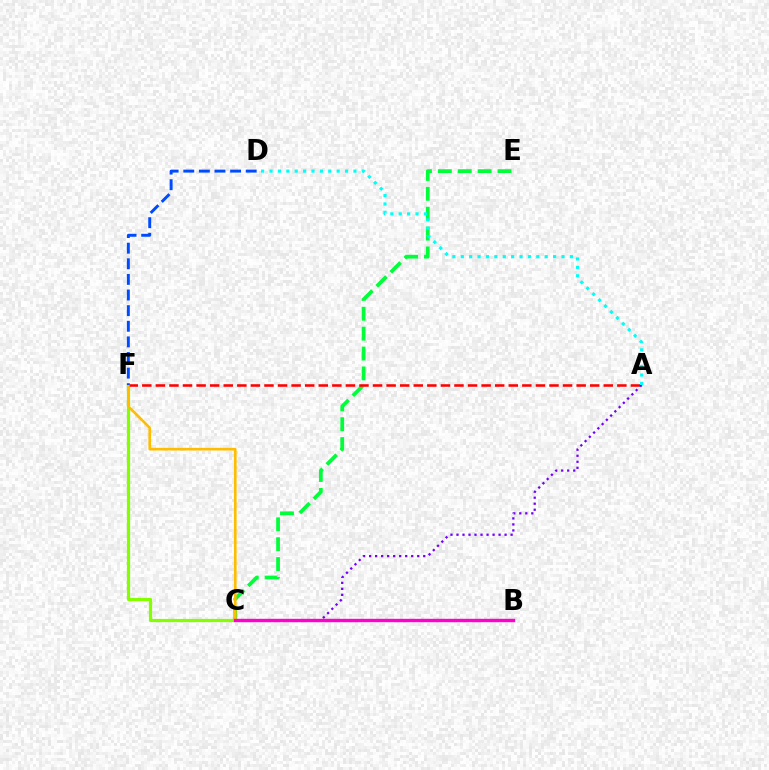{('C', 'E'): [{'color': '#00ff39', 'line_style': 'dashed', 'thickness': 2.7}], ('C', 'F'): [{'color': '#84ff00', 'line_style': 'solid', 'thickness': 2.31}, {'color': '#ffbd00', 'line_style': 'solid', 'thickness': 1.9}], ('A', 'F'): [{'color': '#ff0000', 'line_style': 'dashed', 'thickness': 1.84}], ('A', 'C'): [{'color': '#7200ff', 'line_style': 'dotted', 'thickness': 1.63}], ('D', 'F'): [{'color': '#004bff', 'line_style': 'dashed', 'thickness': 2.12}], ('A', 'D'): [{'color': '#00fff6', 'line_style': 'dotted', 'thickness': 2.28}], ('B', 'C'): [{'color': '#ff00cf', 'line_style': 'solid', 'thickness': 2.45}]}